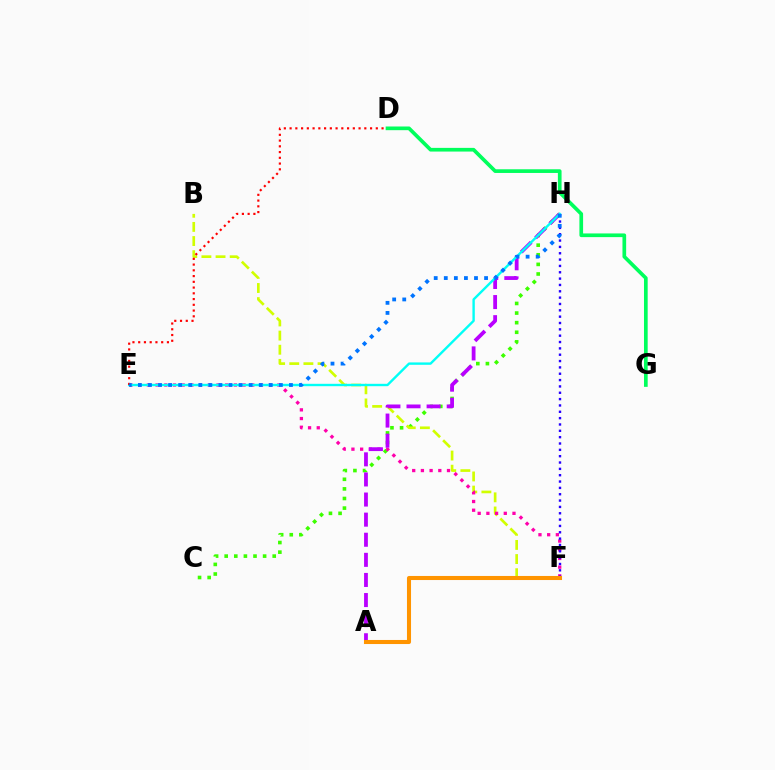{('C', 'H'): [{'color': '#3dff00', 'line_style': 'dotted', 'thickness': 2.61}], ('B', 'F'): [{'color': '#d1ff00', 'line_style': 'dashed', 'thickness': 1.92}], ('E', 'F'): [{'color': '#ff00ac', 'line_style': 'dotted', 'thickness': 2.36}], ('A', 'H'): [{'color': '#b900ff', 'line_style': 'dashed', 'thickness': 2.73}], ('F', 'H'): [{'color': '#2500ff', 'line_style': 'dotted', 'thickness': 1.72}], ('E', 'H'): [{'color': '#00fff6', 'line_style': 'solid', 'thickness': 1.71}, {'color': '#0074ff', 'line_style': 'dotted', 'thickness': 2.74}], ('D', 'E'): [{'color': '#ff0000', 'line_style': 'dotted', 'thickness': 1.56}], ('A', 'F'): [{'color': '#ff9400', 'line_style': 'solid', 'thickness': 2.93}], ('D', 'G'): [{'color': '#00ff5c', 'line_style': 'solid', 'thickness': 2.65}]}